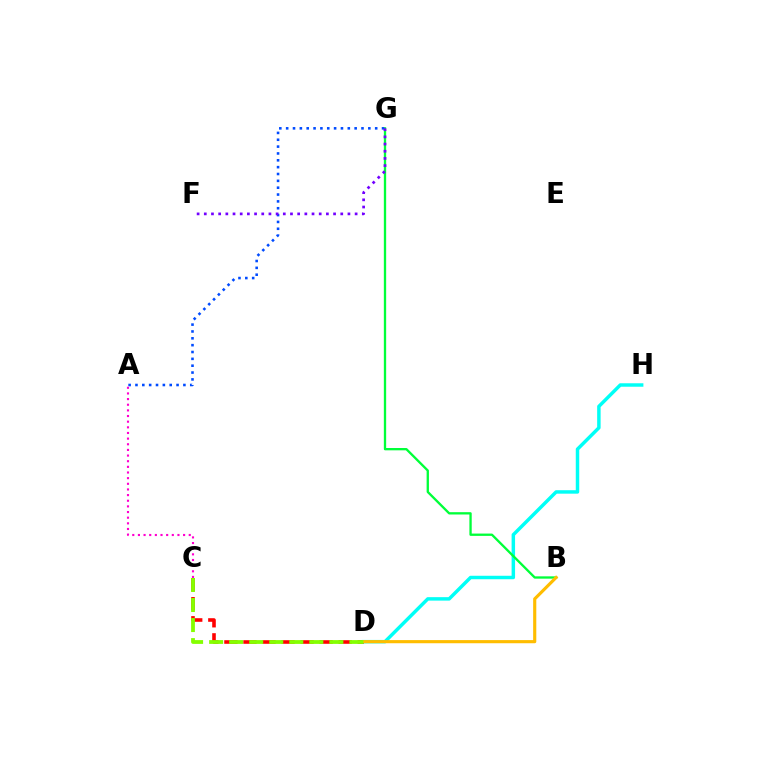{('C', 'D'): [{'color': '#ff0000', 'line_style': 'dashed', 'thickness': 2.59}, {'color': '#84ff00', 'line_style': 'dashed', 'thickness': 2.72}], ('D', 'H'): [{'color': '#00fff6', 'line_style': 'solid', 'thickness': 2.49}], ('B', 'G'): [{'color': '#00ff39', 'line_style': 'solid', 'thickness': 1.67}], ('B', 'D'): [{'color': '#ffbd00', 'line_style': 'solid', 'thickness': 2.26}], ('A', 'G'): [{'color': '#004bff', 'line_style': 'dotted', 'thickness': 1.86}], ('F', 'G'): [{'color': '#7200ff', 'line_style': 'dotted', 'thickness': 1.95}], ('A', 'C'): [{'color': '#ff00cf', 'line_style': 'dotted', 'thickness': 1.53}]}